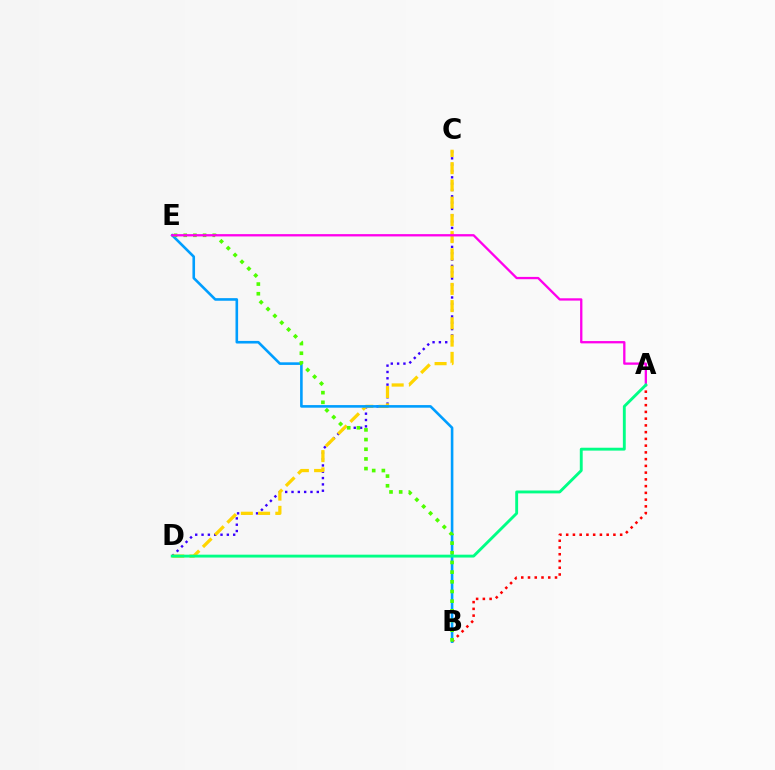{('A', 'B'): [{'color': '#ff0000', 'line_style': 'dotted', 'thickness': 1.83}], ('C', 'D'): [{'color': '#3700ff', 'line_style': 'dotted', 'thickness': 1.72}, {'color': '#ffd500', 'line_style': 'dashed', 'thickness': 2.34}], ('B', 'E'): [{'color': '#009eff', 'line_style': 'solid', 'thickness': 1.88}, {'color': '#4fff00', 'line_style': 'dotted', 'thickness': 2.63}], ('A', 'E'): [{'color': '#ff00ed', 'line_style': 'solid', 'thickness': 1.66}], ('A', 'D'): [{'color': '#00ff86', 'line_style': 'solid', 'thickness': 2.07}]}